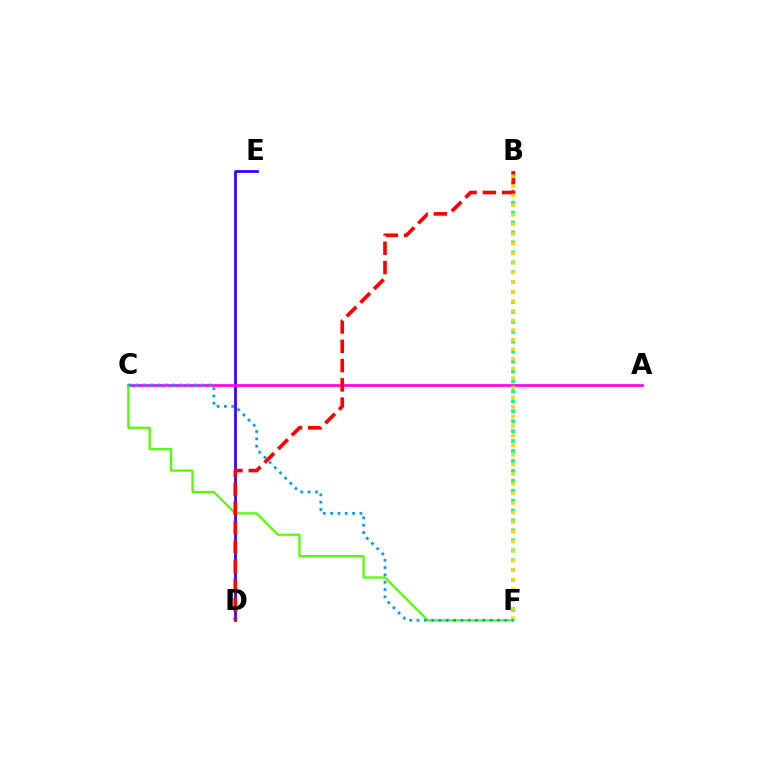{('B', 'F'): [{'color': '#00ff86', 'line_style': 'dotted', 'thickness': 2.7}, {'color': '#ffd500', 'line_style': 'dotted', 'thickness': 2.61}], ('D', 'E'): [{'color': '#3700ff', 'line_style': 'solid', 'thickness': 1.98}], ('A', 'C'): [{'color': '#ff00ed', 'line_style': 'solid', 'thickness': 1.94}], ('C', 'F'): [{'color': '#4fff00', 'line_style': 'solid', 'thickness': 1.6}, {'color': '#009eff', 'line_style': 'dotted', 'thickness': 1.99}], ('B', 'D'): [{'color': '#ff0000', 'line_style': 'dashed', 'thickness': 2.62}]}